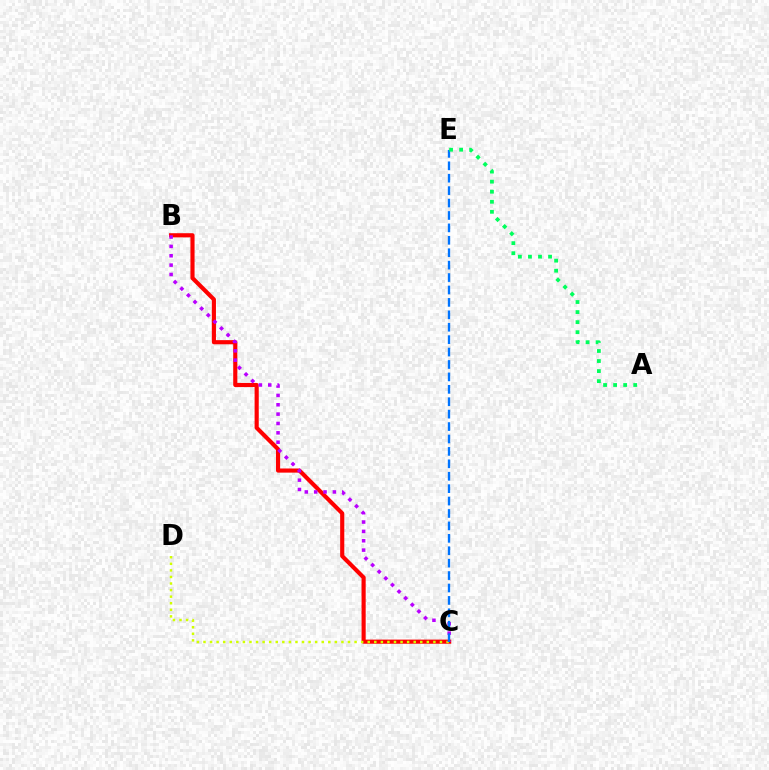{('B', 'C'): [{'color': '#ff0000', 'line_style': 'solid', 'thickness': 2.98}, {'color': '#b900ff', 'line_style': 'dotted', 'thickness': 2.54}], ('C', 'D'): [{'color': '#d1ff00', 'line_style': 'dotted', 'thickness': 1.78}], ('C', 'E'): [{'color': '#0074ff', 'line_style': 'dashed', 'thickness': 1.69}], ('A', 'E'): [{'color': '#00ff5c', 'line_style': 'dotted', 'thickness': 2.73}]}